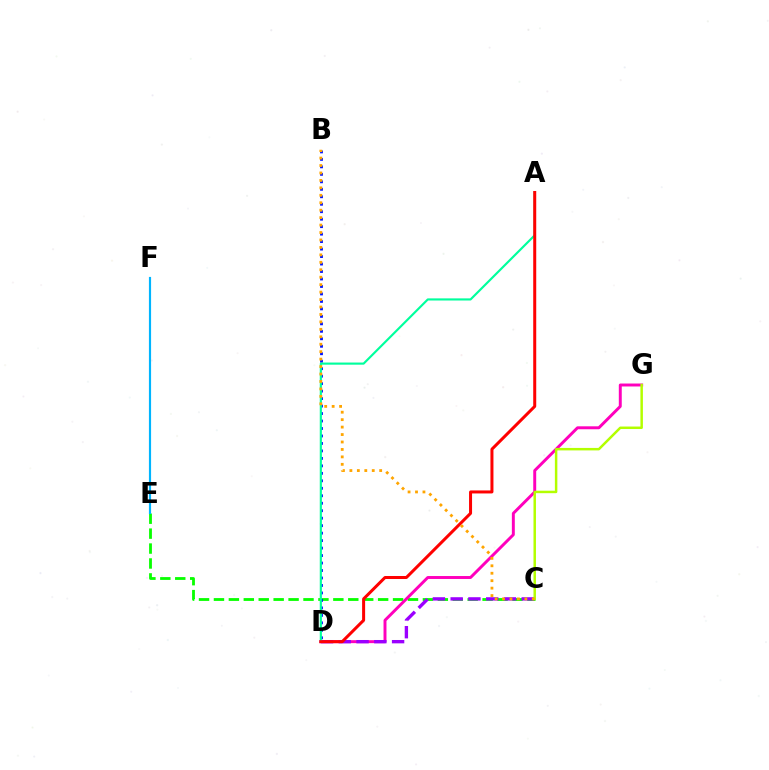{('C', 'E'): [{'color': '#08ff00', 'line_style': 'dashed', 'thickness': 2.03}], ('B', 'D'): [{'color': '#0010ff', 'line_style': 'dotted', 'thickness': 2.03}], ('D', 'G'): [{'color': '#ff00bd', 'line_style': 'solid', 'thickness': 2.12}], ('C', 'D'): [{'color': '#9b00ff', 'line_style': 'dashed', 'thickness': 2.41}], ('A', 'D'): [{'color': '#00ff9d', 'line_style': 'solid', 'thickness': 1.54}, {'color': '#ff0000', 'line_style': 'solid', 'thickness': 2.17}], ('C', 'G'): [{'color': '#b3ff00', 'line_style': 'solid', 'thickness': 1.79}], ('E', 'F'): [{'color': '#00b5ff', 'line_style': 'solid', 'thickness': 1.56}], ('B', 'C'): [{'color': '#ffa500', 'line_style': 'dotted', 'thickness': 2.02}]}